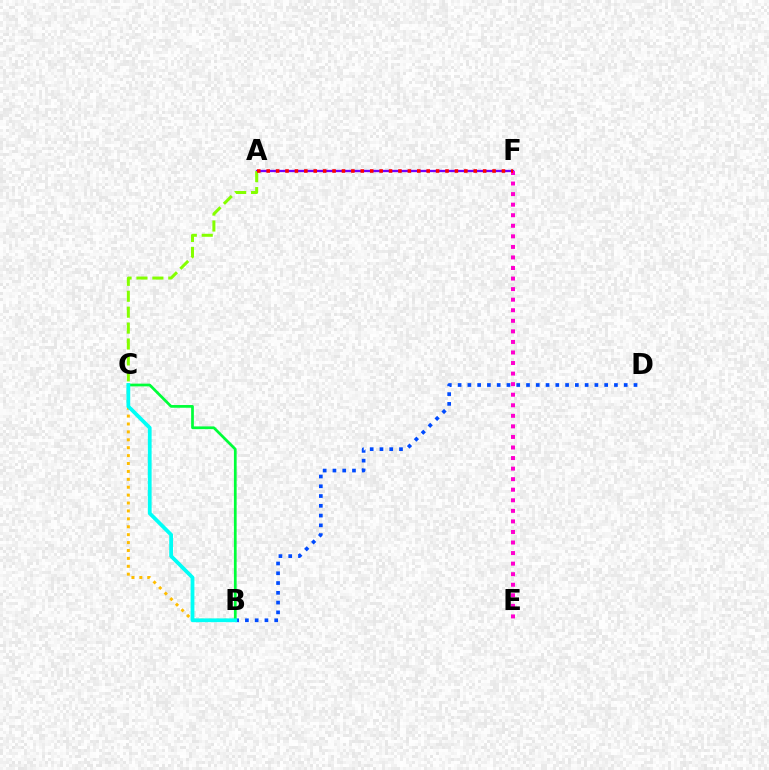{('A', 'F'): [{'color': '#7200ff', 'line_style': 'solid', 'thickness': 1.66}, {'color': '#ff0000', 'line_style': 'dotted', 'thickness': 2.56}], ('A', 'C'): [{'color': '#84ff00', 'line_style': 'dashed', 'thickness': 2.16}], ('B', 'C'): [{'color': '#ffbd00', 'line_style': 'dotted', 'thickness': 2.15}, {'color': '#00ff39', 'line_style': 'solid', 'thickness': 1.96}, {'color': '#00fff6', 'line_style': 'solid', 'thickness': 2.72}], ('B', 'D'): [{'color': '#004bff', 'line_style': 'dotted', 'thickness': 2.65}], ('E', 'F'): [{'color': '#ff00cf', 'line_style': 'dotted', 'thickness': 2.87}]}